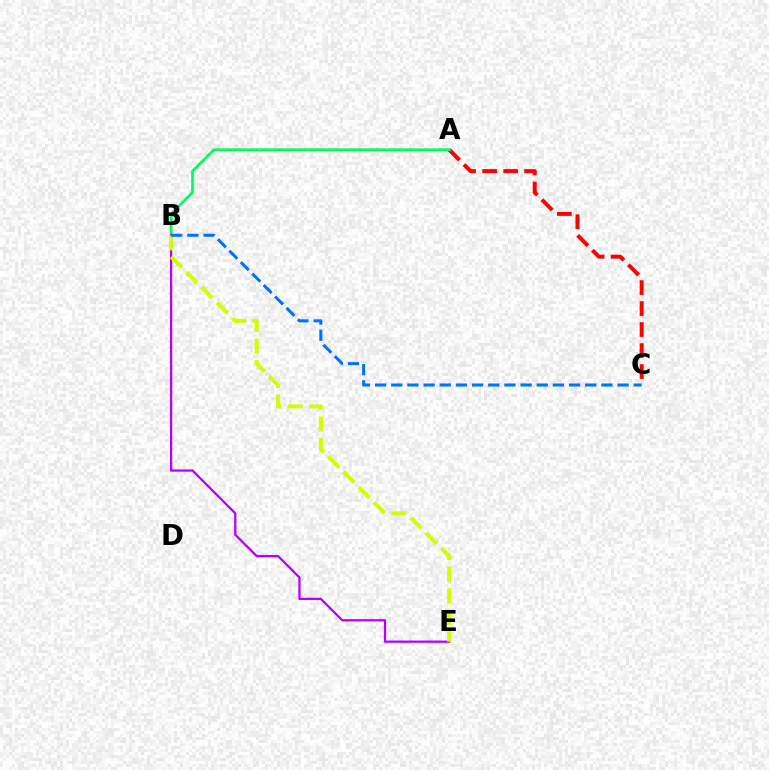{('A', 'C'): [{'color': '#ff0000', 'line_style': 'dashed', 'thickness': 2.85}], ('A', 'B'): [{'color': '#00ff5c', 'line_style': 'solid', 'thickness': 1.99}], ('B', 'E'): [{'color': '#b900ff', 'line_style': 'solid', 'thickness': 1.63}, {'color': '#d1ff00', 'line_style': 'dashed', 'thickness': 2.93}], ('B', 'C'): [{'color': '#0074ff', 'line_style': 'dashed', 'thickness': 2.2}]}